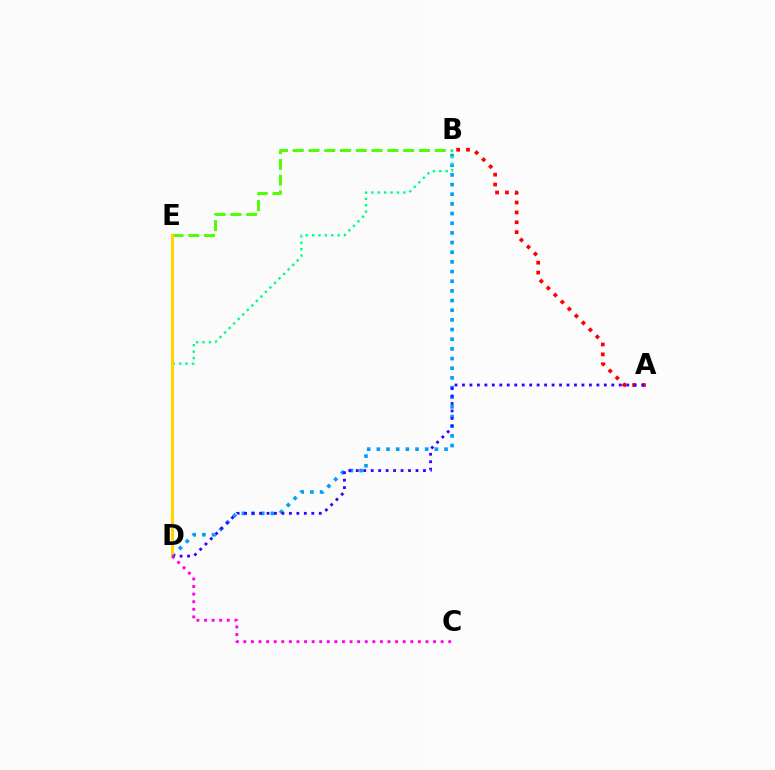{('B', 'E'): [{'color': '#4fff00', 'line_style': 'dashed', 'thickness': 2.14}], ('B', 'D'): [{'color': '#009eff', 'line_style': 'dotted', 'thickness': 2.63}, {'color': '#00ff86', 'line_style': 'dotted', 'thickness': 1.74}], ('A', 'B'): [{'color': '#ff0000', 'line_style': 'dotted', 'thickness': 2.68}], ('D', 'E'): [{'color': '#ffd500', 'line_style': 'solid', 'thickness': 2.18}], ('A', 'D'): [{'color': '#3700ff', 'line_style': 'dotted', 'thickness': 2.03}], ('C', 'D'): [{'color': '#ff00ed', 'line_style': 'dotted', 'thickness': 2.06}]}